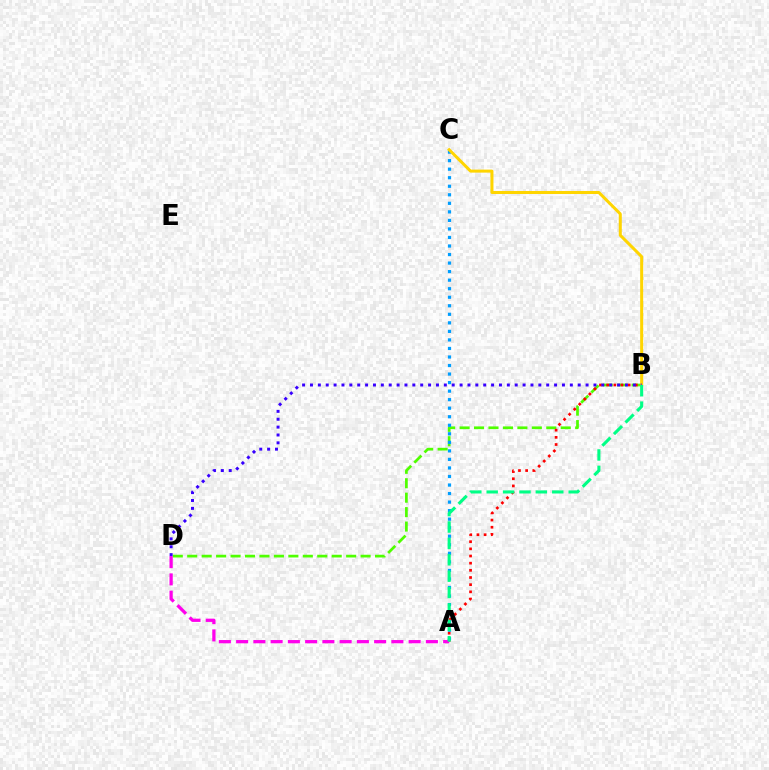{('B', 'D'): [{'color': '#4fff00', 'line_style': 'dashed', 'thickness': 1.96}, {'color': '#3700ff', 'line_style': 'dotted', 'thickness': 2.14}], ('A', 'B'): [{'color': '#ff0000', 'line_style': 'dotted', 'thickness': 1.95}, {'color': '#00ff86', 'line_style': 'dashed', 'thickness': 2.23}], ('A', 'D'): [{'color': '#ff00ed', 'line_style': 'dashed', 'thickness': 2.34}], ('A', 'C'): [{'color': '#009eff', 'line_style': 'dotted', 'thickness': 2.32}], ('B', 'C'): [{'color': '#ffd500', 'line_style': 'solid', 'thickness': 2.17}]}